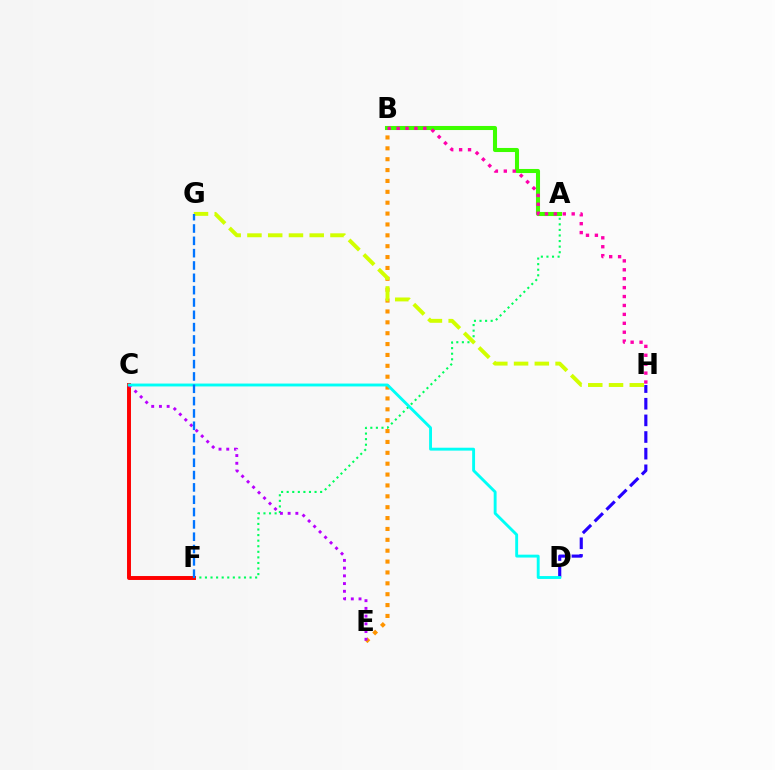{('D', 'H'): [{'color': '#2500ff', 'line_style': 'dashed', 'thickness': 2.26}], ('B', 'E'): [{'color': '#ff9400', 'line_style': 'dotted', 'thickness': 2.95}], ('A', 'F'): [{'color': '#00ff5c', 'line_style': 'dotted', 'thickness': 1.51}], ('A', 'B'): [{'color': '#3dff00', 'line_style': 'solid', 'thickness': 2.93}], ('G', 'H'): [{'color': '#d1ff00', 'line_style': 'dashed', 'thickness': 2.82}], ('C', 'F'): [{'color': '#ff0000', 'line_style': 'solid', 'thickness': 2.84}], ('B', 'H'): [{'color': '#ff00ac', 'line_style': 'dotted', 'thickness': 2.42}], ('C', 'E'): [{'color': '#b900ff', 'line_style': 'dotted', 'thickness': 2.1}], ('C', 'D'): [{'color': '#00fff6', 'line_style': 'solid', 'thickness': 2.08}], ('F', 'G'): [{'color': '#0074ff', 'line_style': 'dashed', 'thickness': 1.67}]}